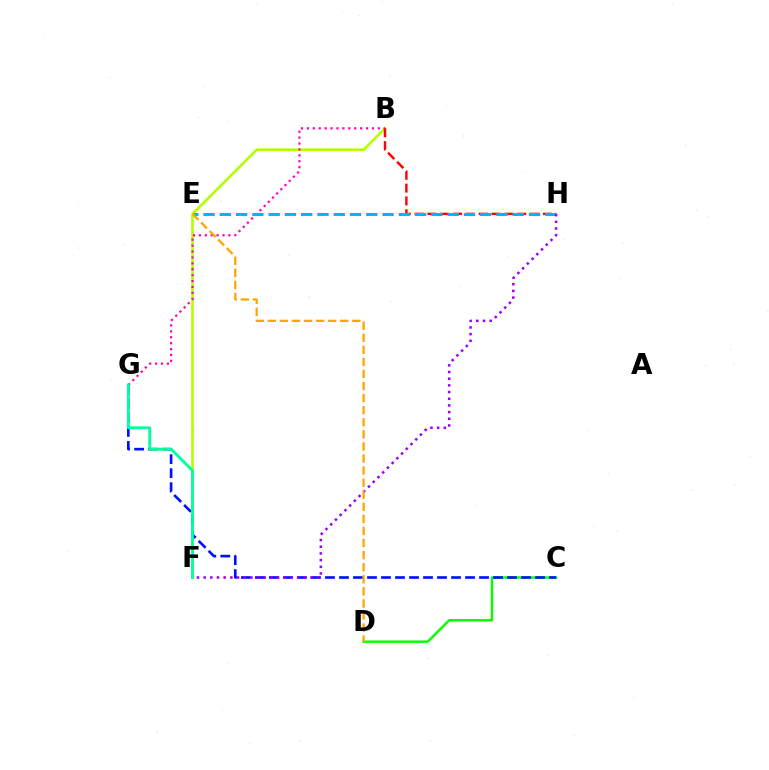{('B', 'F'): [{'color': '#b3ff00', 'line_style': 'solid', 'thickness': 1.88}], ('C', 'D'): [{'color': '#08ff00', 'line_style': 'solid', 'thickness': 1.76}], ('C', 'G'): [{'color': '#0010ff', 'line_style': 'dashed', 'thickness': 1.9}], ('B', 'G'): [{'color': '#ff00bd', 'line_style': 'dotted', 'thickness': 1.61}], ('B', 'H'): [{'color': '#ff0000', 'line_style': 'dashed', 'thickness': 1.74}], ('E', 'H'): [{'color': '#00b5ff', 'line_style': 'dashed', 'thickness': 2.21}], ('F', 'H'): [{'color': '#9b00ff', 'line_style': 'dotted', 'thickness': 1.81}], ('D', 'E'): [{'color': '#ffa500', 'line_style': 'dashed', 'thickness': 1.64}], ('F', 'G'): [{'color': '#00ff9d', 'line_style': 'solid', 'thickness': 2.05}]}